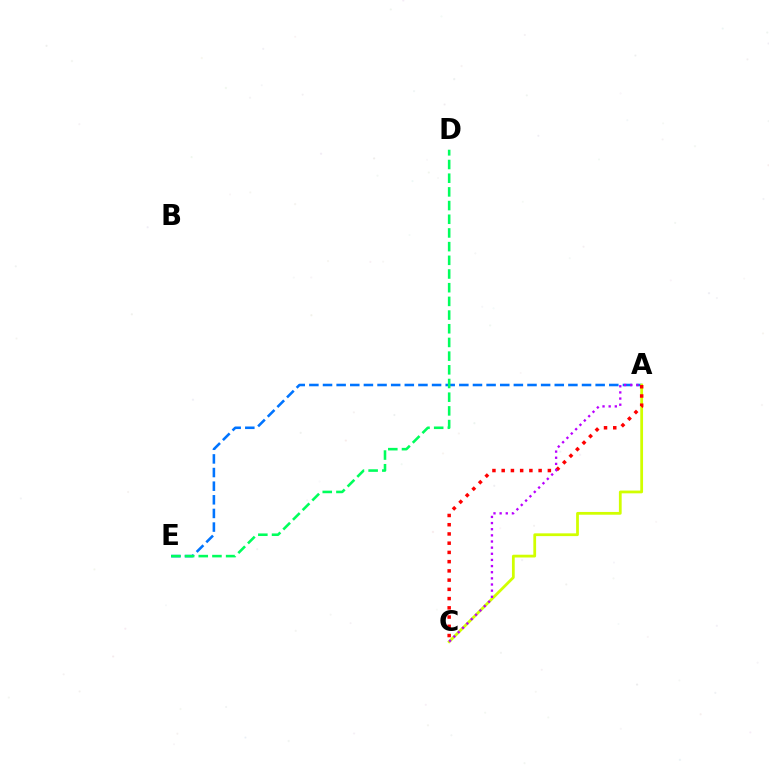{('A', 'E'): [{'color': '#0074ff', 'line_style': 'dashed', 'thickness': 1.85}], ('D', 'E'): [{'color': '#00ff5c', 'line_style': 'dashed', 'thickness': 1.86}], ('A', 'C'): [{'color': '#d1ff00', 'line_style': 'solid', 'thickness': 1.99}, {'color': '#ff0000', 'line_style': 'dotted', 'thickness': 2.51}, {'color': '#b900ff', 'line_style': 'dotted', 'thickness': 1.67}]}